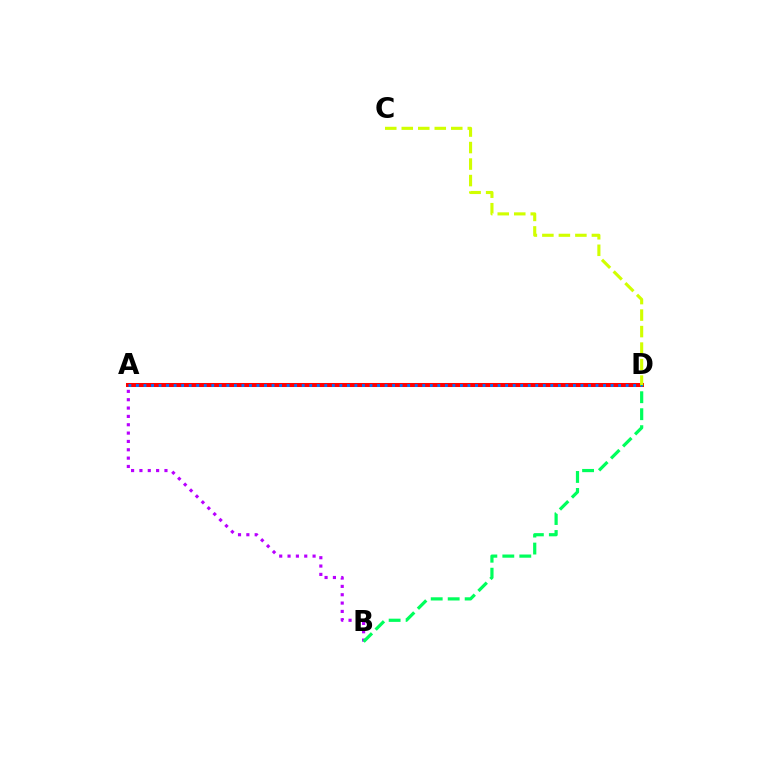{('A', 'B'): [{'color': '#b900ff', 'line_style': 'dotted', 'thickness': 2.27}], ('A', 'D'): [{'color': '#ff0000', 'line_style': 'solid', 'thickness': 2.9}, {'color': '#0074ff', 'line_style': 'dotted', 'thickness': 2.05}], ('B', 'D'): [{'color': '#00ff5c', 'line_style': 'dashed', 'thickness': 2.31}], ('C', 'D'): [{'color': '#d1ff00', 'line_style': 'dashed', 'thickness': 2.24}]}